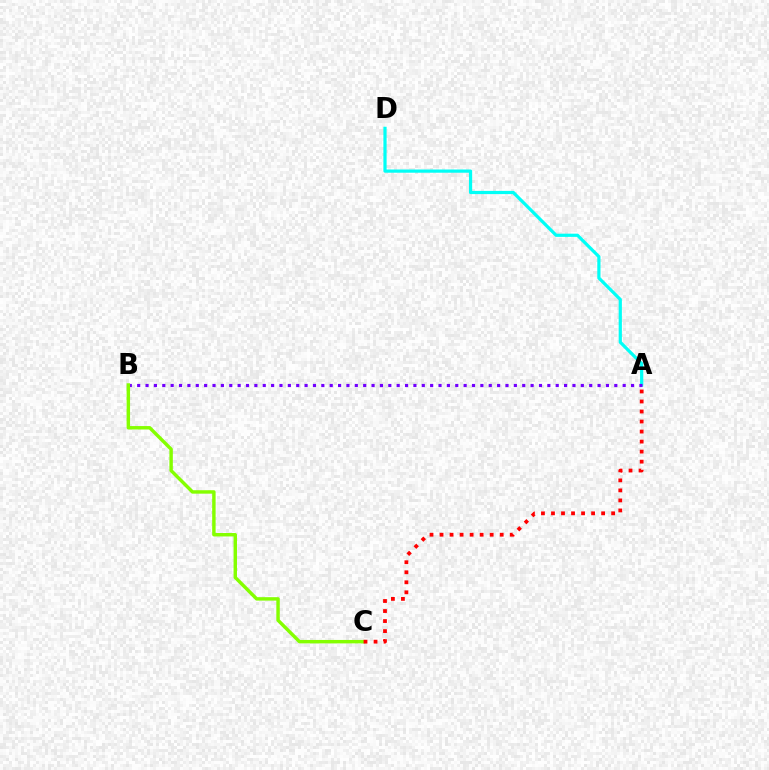{('A', 'D'): [{'color': '#00fff6', 'line_style': 'solid', 'thickness': 2.31}], ('A', 'B'): [{'color': '#7200ff', 'line_style': 'dotted', 'thickness': 2.27}], ('B', 'C'): [{'color': '#84ff00', 'line_style': 'solid', 'thickness': 2.47}], ('A', 'C'): [{'color': '#ff0000', 'line_style': 'dotted', 'thickness': 2.72}]}